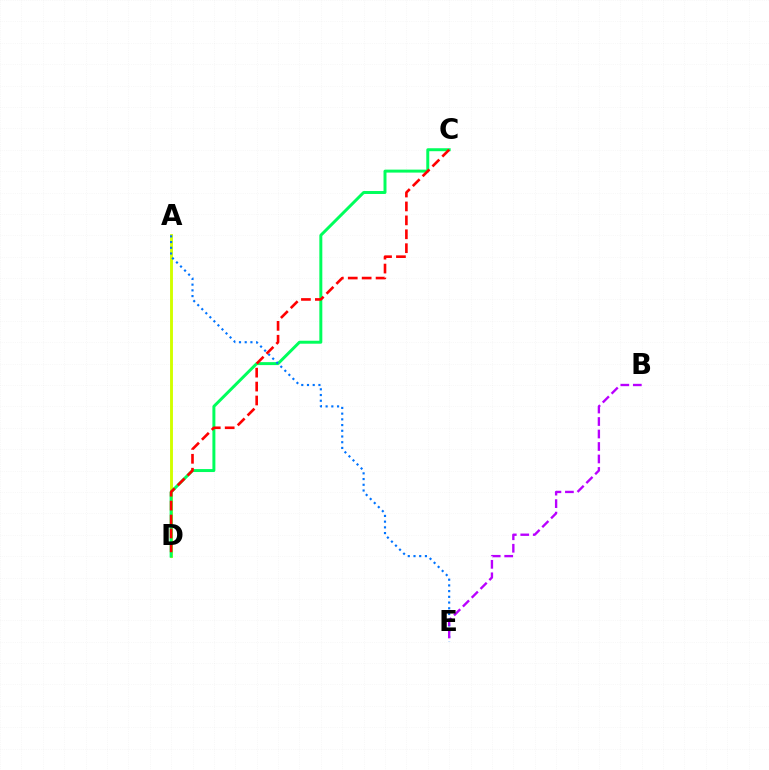{('A', 'D'): [{'color': '#d1ff00', 'line_style': 'solid', 'thickness': 2.09}], ('C', 'D'): [{'color': '#00ff5c', 'line_style': 'solid', 'thickness': 2.14}, {'color': '#ff0000', 'line_style': 'dashed', 'thickness': 1.89}], ('A', 'E'): [{'color': '#0074ff', 'line_style': 'dotted', 'thickness': 1.55}], ('B', 'E'): [{'color': '#b900ff', 'line_style': 'dashed', 'thickness': 1.7}]}